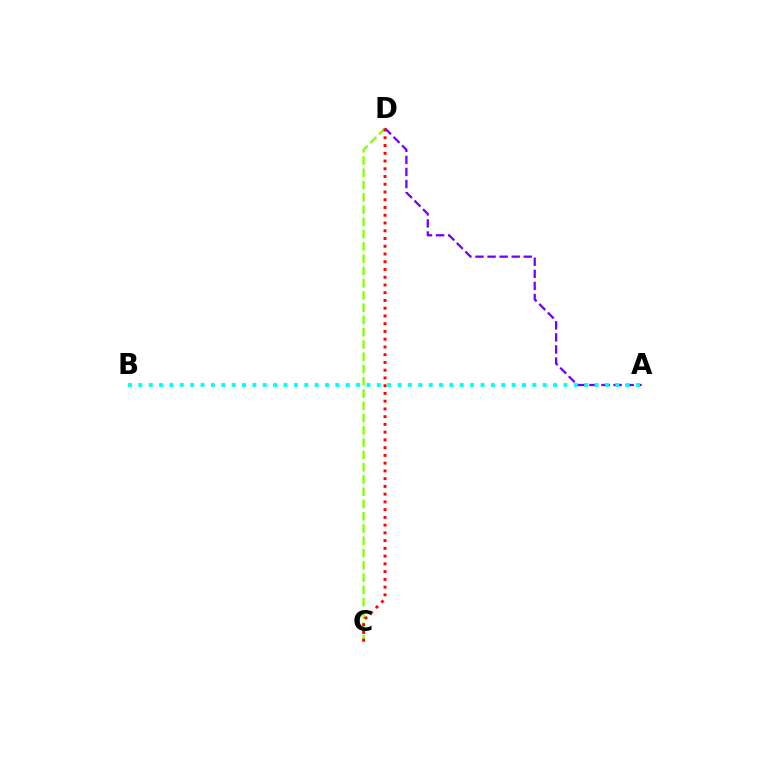{('C', 'D'): [{'color': '#84ff00', 'line_style': 'dashed', 'thickness': 1.67}, {'color': '#ff0000', 'line_style': 'dotted', 'thickness': 2.1}], ('A', 'D'): [{'color': '#7200ff', 'line_style': 'dashed', 'thickness': 1.64}], ('A', 'B'): [{'color': '#00fff6', 'line_style': 'dotted', 'thickness': 2.82}]}